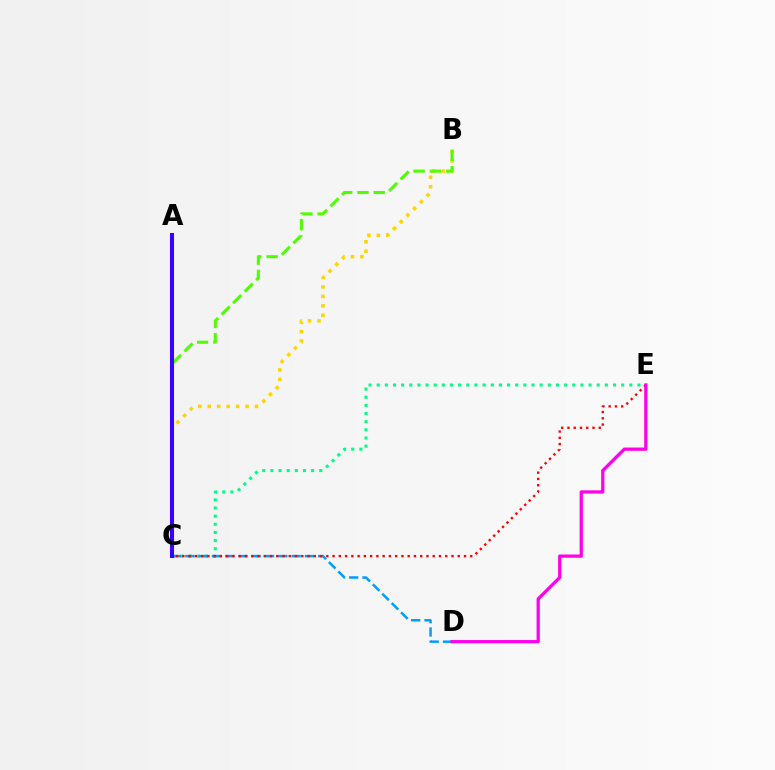{('B', 'C'): [{'color': '#ffd500', 'line_style': 'dotted', 'thickness': 2.57}, {'color': '#4fff00', 'line_style': 'dashed', 'thickness': 2.21}], ('C', 'E'): [{'color': '#00ff86', 'line_style': 'dotted', 'thickness': 2.21}, {'color': '#ff0000', 'line_style': 'dotted', 'thickness': 1.7}], ('C', 'D'): [{'color': '#009eff', 'line_style': 'dashed', 'thickness': 1.8}], ('D', 'E'): [{'color': '#ff00ed', 'line_style': 'solid', 'thickness': 2.34}], ('A', 'C'): [{'color': '#3700ff', 'line_style': 'solid', 'thickness': 2.92}]}